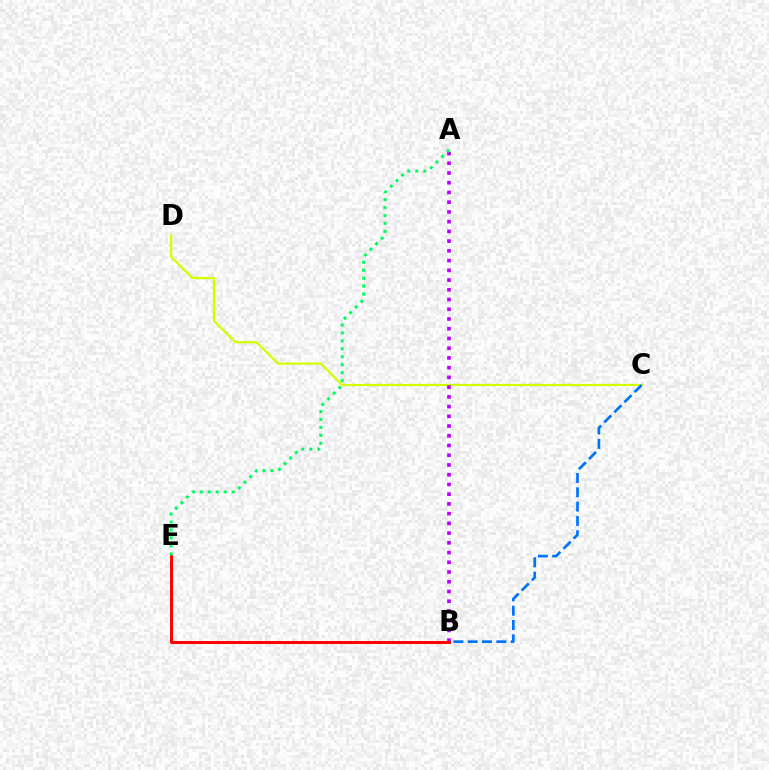{('C', 'D'): [{'color': '#d1ff00', 'line_style': 'solid', 'thickness': 1.59}], ('A', 'B'): [{'color': '#b900ff', 'line_style': 'dotted', 'thickness': 2.64}], ('B', 'C'): [{'color': '#0074ff', 'line_style': 'dashed', 'thickness': 1.95}], ('B', 'E'): [{'color': '#ff0000', 'line_style': 'solid', 'thickness': 2.13}], ('A', 'E'): [{'color': '#00ff5c', 'line_style': 'dotted', 'thickness': 2.16}]}